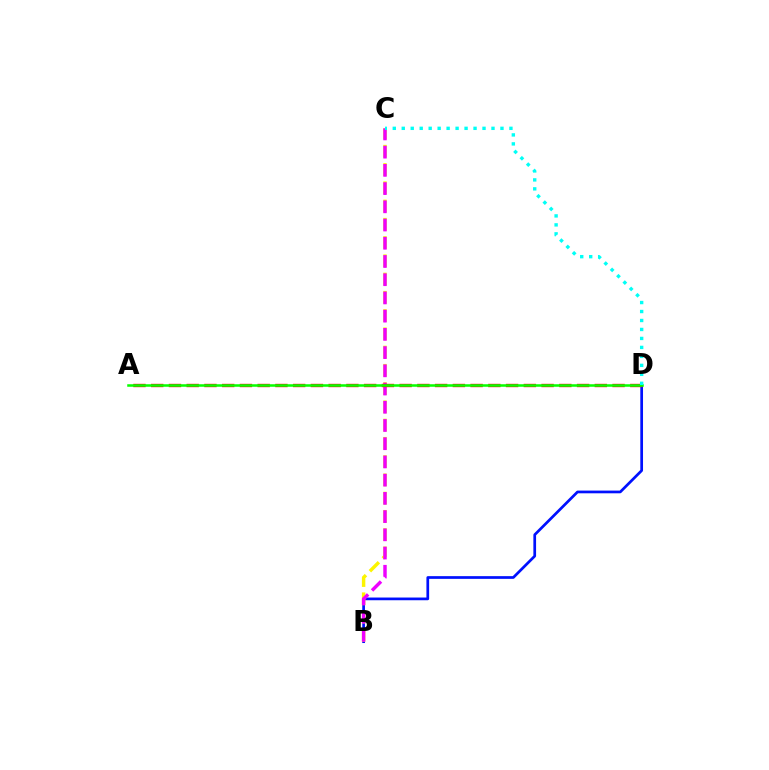{('B', 'D'): [{'color': '#0010ff', 'line_style': 'solid', 'thickness': 1.95}], ('B', 'C'): [{'color': '#fcf500', 'line_style': 'dashed', 'thickness': 2.48}, {'color': '#ee00ff', 'line_style': 'dashed', 'thickness': 2.48}], ('A', 'D'): [{'color': '#ff0000', 'line_style': 'dashed', 'thickness': 2.41}, {'color': '#08ff00', 'line_style': 'solid', 'thickness': 1.82}], ('C', 'D'): [{'color': '#00fff6', 'line_style': 'dotted', 'thickness': 2.44}]}